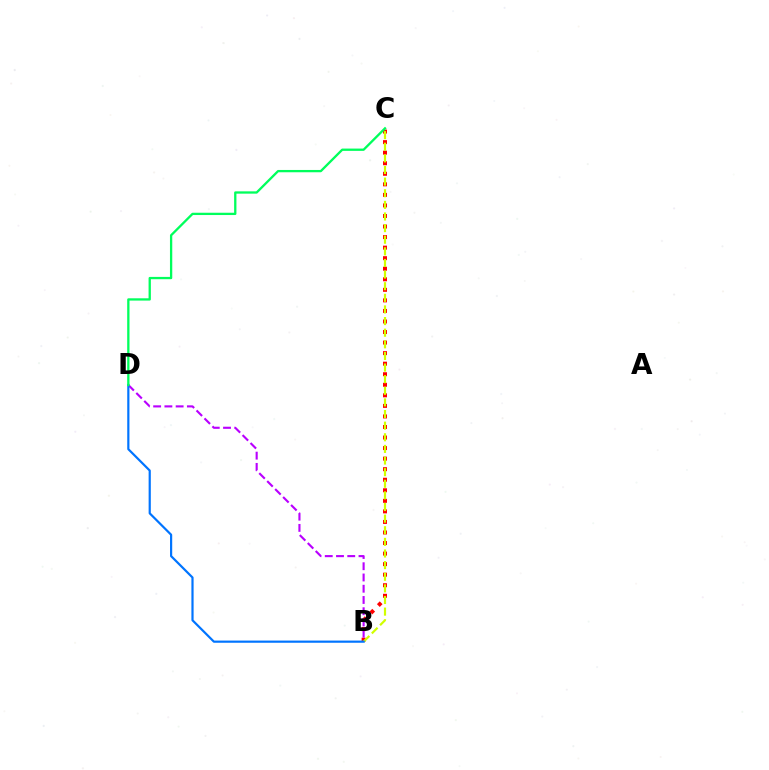{('B', 'C'): [{'color': '#ff0000', 'line_style': 'dotted', 'thickness': 2.87}, {'color': '#d1ff00', 'line_style': 'dashed', 'thickness': 1.58}], ('B', 'D'): [{'color': '#b900ff', 'line_style': 'dashed', 'thickness': 1.53}, {'color': '#0074ff', 'line_style': 'solid', 'thickness': 1.58}], ('C', 'D'): [{'color': '#00ff5c', 'line_style': 'solid', 'thickness': 1.66}]}